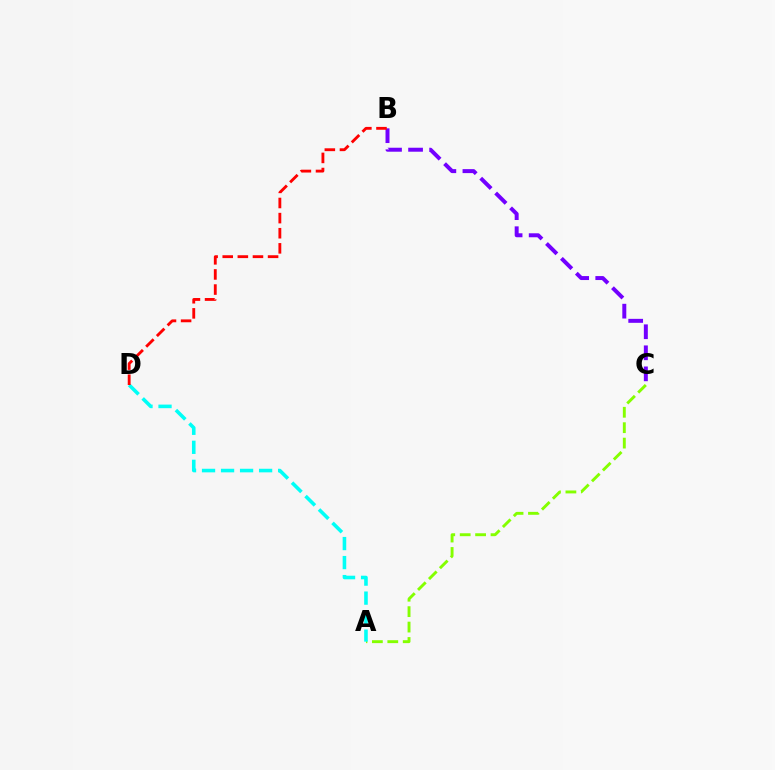{('A', 'C'): [{'color': '#84ff00', 'line_style': 'dashed', 'thickness': 2.09}], ('B', 'C'): [{'color': '#7200ff', 'line_style': 'dashed', 'thickness': 2.86}], ('A', 'D'): [{'color': '#00fff6', 'line_style': 'dashed', 'thickness': 2.58}], ('B', 'D'): [{'color': '#ff0000', 'line_style': 'dashed', 'thickness': 2.05}]}